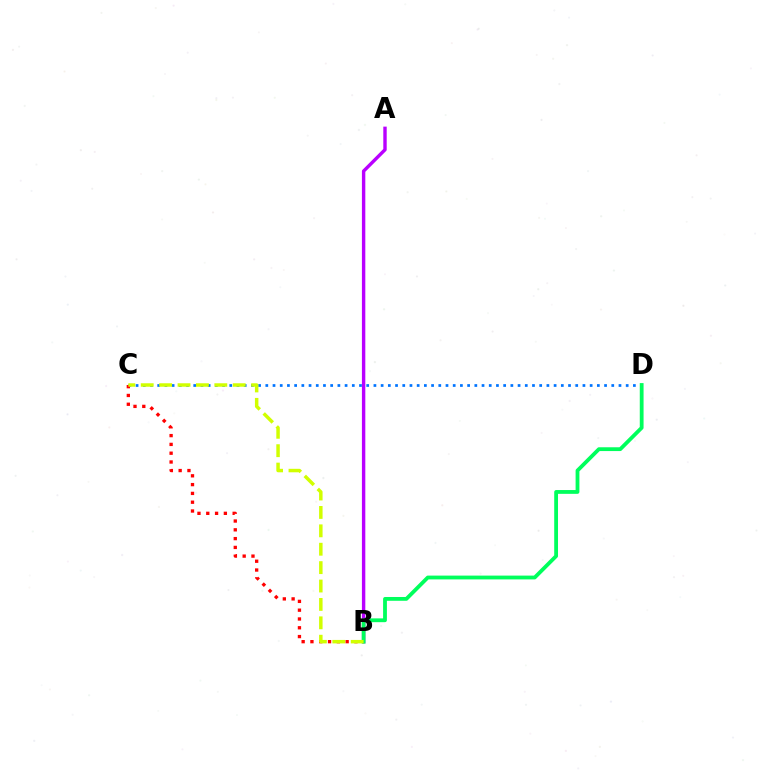{('C', 'D'): [{'color': '#0074ff', 'line_style': 'dotted', 'thickness': 1.96}], ('A', 'B'): [{'color': '#b900ff', 'line_style': 'solid', 'thickness': 2.45}], ('B', 'C'): [{'color': '#ff0000', 'line_style': 'dotted', 'thickness': 2.39}, {'color': '#d1ff00', 'line_style': 'dashed', 'thickness': 2.5}], ('B', 'D'): [{'color': '#00ff5c', 'line_style': 'solid', 'thickness': 2.74}]}